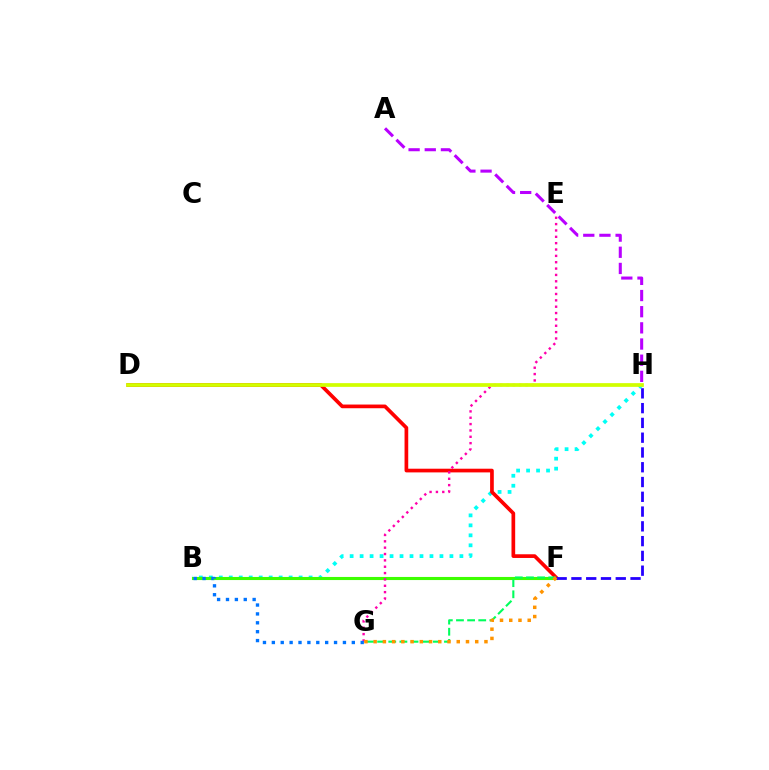{('B', 'H'): [{'color': '#00fff6', 'line_style': 'dotted', 'thickness': 2.71}], ('B', 'F'): [{'color': '#3dff00', 'line_style': 'solid', 'thickness': 2.23}], ('D', 'F'): [{'color': '#ff0000', 'line_style': 'solid', 'thickness': 2.66}], ('F', 'G'): [{'color': '#00ff5c', 'line_style': 'dashed', 'thickness': 1.51}, {'color': '#ff9400', 'line_style': 'dotted', 'thickness': 2.51}], ('A', 'H'): [{'color': '#b900ff', 'line_style': 'dashed', 'thickness': 2.2}], ('E', 'G'): [{'color': '#ff00ac', 'line_style': 'dotted', 'thickness': 1.73}], ('F', 'H'): [{'color': '#2500ff', 'line_style': 'dashed', 'thickness': 2.01}], ('D', 'H'): [{'color': '#d1ff00', 'line_style': 'solid', 'thickness': 2.69}], ('B', 'G'): [{'color': '#0074ff', 'line_style': 'dotted', 'thickness': 2.41}]}